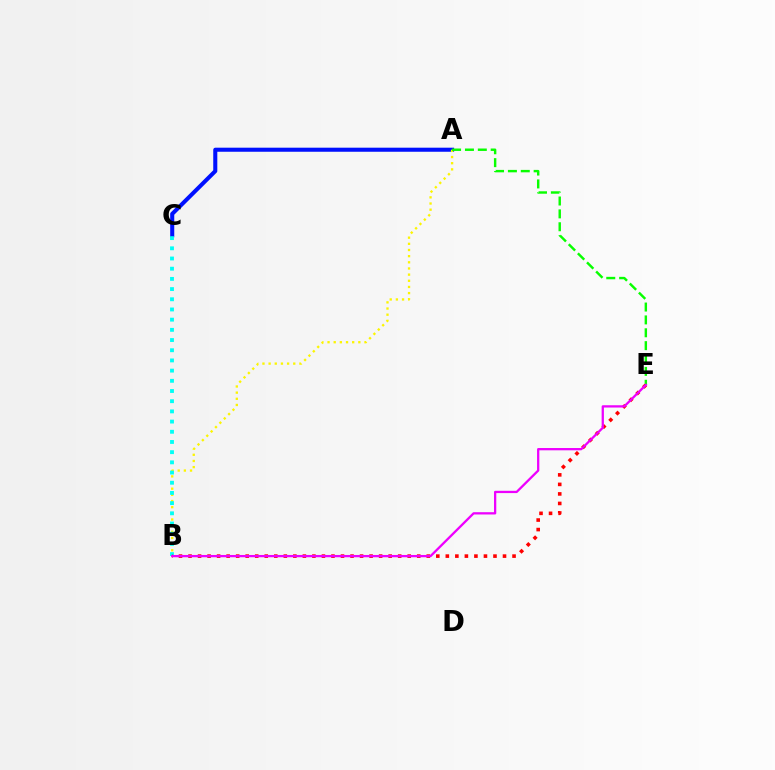{('A', 'C'): [{'color': '#0010ff', 'line_style': 'solid', 'thickness': 2.92}], ('A', 'B'): [{'color': '#fcf500', 'line_style': 'dotted', 'thickness': 1.67}], ('B', 'C'): [{'color': '#00fff6', 'line_style': 'dotted', 'thickness': 2.77}], ('A', 'E'): [{'color': '#08ff00', 'line_style': 'dashed', 'thickness': 1.75}], ('B', 'E'): [{'color': '#ff0000', 'line_style': 'dotted', 'thickness': 2.59}, {'color': '#ee00ff', 'line_style': 'solid', 'thickness': 1.64}]}